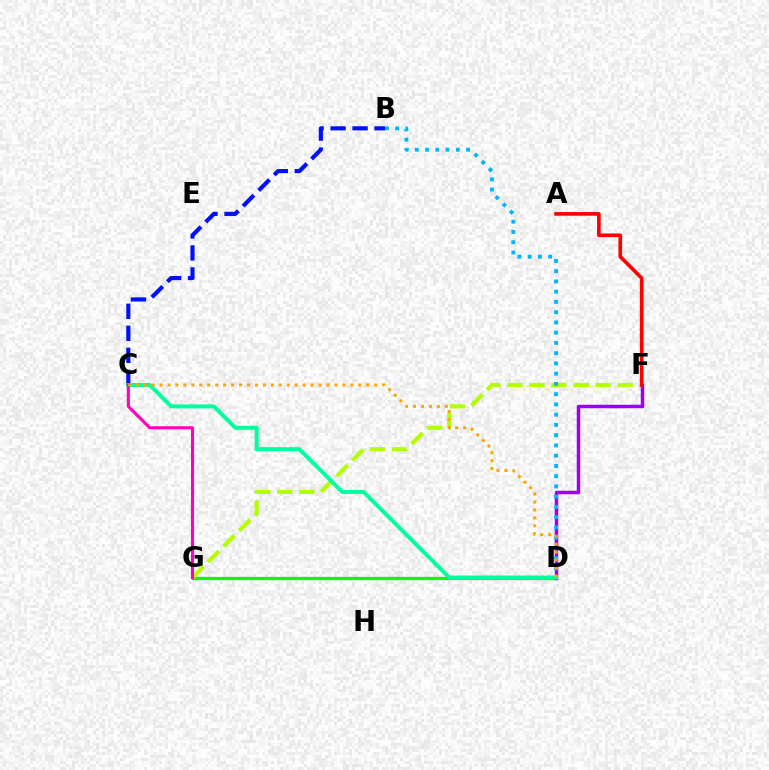{('D', 'G'): [{'color': '#08ff00', 'line_style': 'solid', 'thickness': 2.35}], ('B', 'C'): [{'color': '#0010ff', 'line_style': 'dashed', 'thickness': 2.99}], ('D', 'F'): [{'color': '#9b00ff', 'line_style': 'solid', 'thickness': 2.51}], ('F', 'G'): [{'color': '#b3ff00', 'line_style': 'dashed', 'thickness': 3.0}], ('B', 'D'): [{'color': '#00b5ff', 'line_style': 'dotted', 'thickness': 2.78}], ('A', 'F'): [{'color': '#ff0000', 'line_style': 'solid', 'thickness': 2.63}], ('C', 'D'): [{'color': '#00ff9d', 'line_style': 'solid', 'thickness': 2.87}, {'color': '#ffa500', 'line_style': 'dotted', 'thickness': 2.16}], ('C', 'G'): [{'color': '#ff00bd', 'line_style': 'solid', 'thickness': 2.22}]}